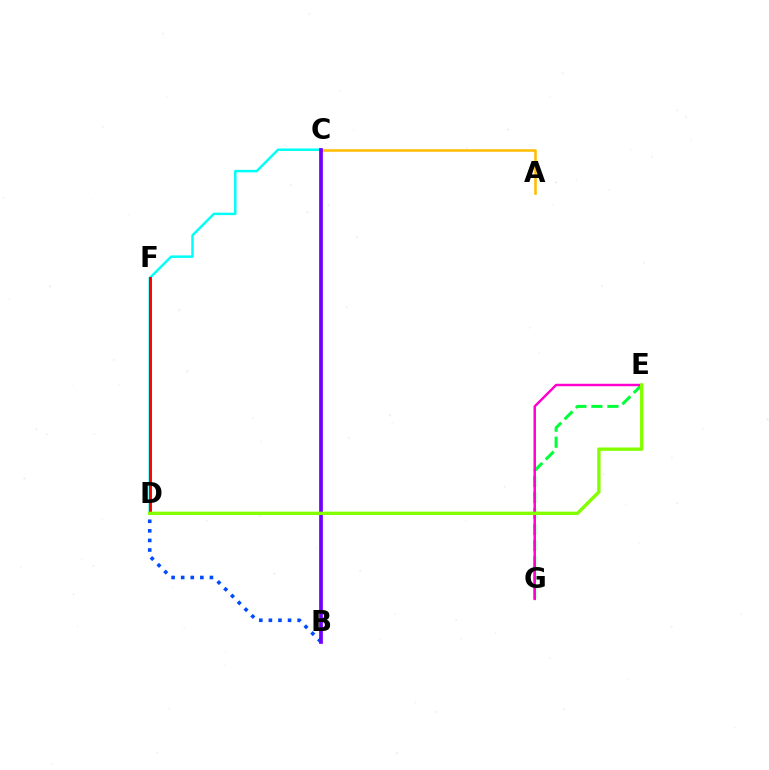{('C', 'D'): [{'color': '#00fff6', 'line_style': 'solid', 'thickness': 1.79}], ('E', 'G'): [{'color': '#00ff39', 'line_style': 'dashed', 'thickness': 2.18}, {'color': '#ff00cf', 'line_style': 'solid', 'thickness': 1.78}], ('B', 'D'): [{'color': '#004bff', 'line_style': 'dotted', 'thickness': 2.6}], ('A', 'C'): [{'color': '#ffbd00', 'line_style': 'solid', 'thickness': 1.84}], ('D', 'F'): [{'color': '#ff0000', 'line_style': 'solid', 'thickness': 2.11}], ('B', 'C'): [{'color': '#7200ff', 'line_style': 'solid', 'thickness': 2.68}], ('D', 'E'): [{'color': '#84ff00', 'line_style': 'solid', 'thickness': 2.43}]}